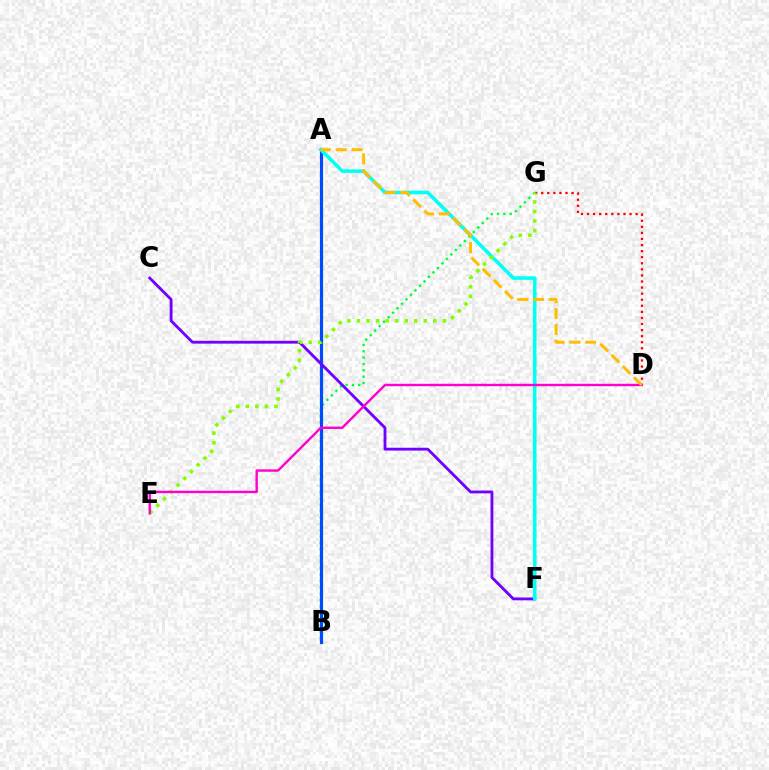{('B', 'G'): [{'color': '#00ff39', 'line_style': 'dotted', 'thickness': 1.72}], ('A', 'B'): [{'color': '#004bff', 'line_style': 'solid', 'thickness': 2.28}], ('D', 'G'): [{'color': '#ff0000', 'line_style': 'dotted', 'thickness': 1.65}], ('C', 'F'): [{'color': '#7200ff', 'line_style': 'solid', 'thickness': 2.04}], ('A', 'F'): [{'color': '#00fff6', 'line_style': 'solid', 'thickness': 2.55}], ('E', 'G'): [{'color': '#84ff00', 'line_style': 'dotted', 'thickness': 2.59}], ('D', 'E'): [{'color': '#ff00cf', 'line_style': 'solid', 'thickness': 1.73}], ('A', 'D'): [{'color': '#ffbd00', 'line_style': 'dashed', 'thickness': 2.15}]}